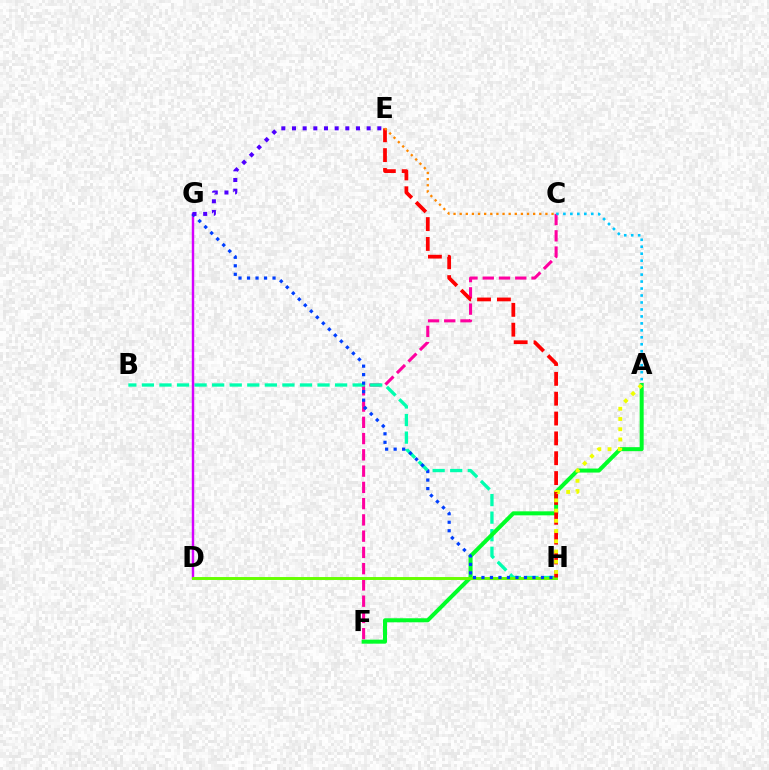{('C', 'F'): [{'color': '#ff00a0', 'line_style': 'dashed', 'thickness': 2.21}], ('B', 'H'): [{'color': '#00ffaf', 'line_style': 'dashed', 'thickness': 2.39}], ('D', 'G'): [{'color': '#d600ff', 'line_style': 'solid', 'thickness': 1.75}], ('A', 'F'): [{'color': '#00ff27', 'line_style': 'solid', 'thickness': 2.89}], ('D', 'H'): [{'color': '#66ff00', 'line_style': 'solid', 'thickness': 2.11}], ('E', 'H'): [{'color': '#ff0000', 'line_style': 'dashed', 'thickness': 2.7}], ('G', 'H'): [{'color': '#003fff', 'line_style': 'dotted', 'thickness': 2.31}], ('E', 'G'): [{'color': '#4f00ff', 'line_style': 'dotted', 'thickness': 2.9}], ('A', 'H'): [{'color': '#eeff00', 'line_style': 'dotted', 'thickness': 2.78}], ('A', 'C'): [{'color': '#00c7ff', 'line_style': 'dotted', 'thickness': 1.89}], ('C', 'E'): [{'color': '#ff8800', 'line_style': 'dotted', 'thickness': 1.66}]}